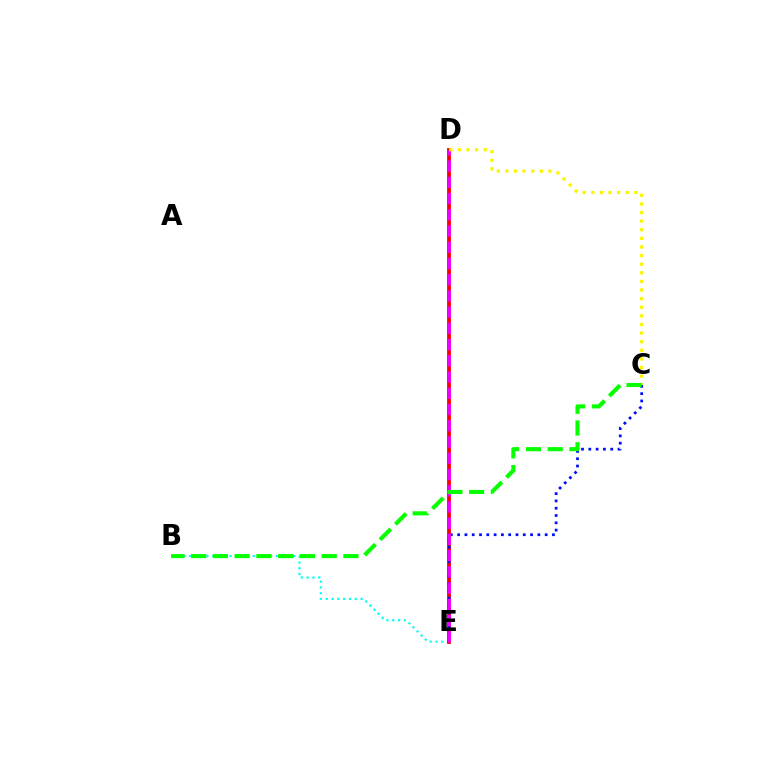{('B', 'E'): [{'color': '#00fff6', 'line_style': 'dotted', 'thickness': 1.57}], ('D', 'E'): [{'color': '#ff0000', 'line_style': 'solid', 'thickness': 2.74}, {'color': '#ee00ff', 'line_style': 'dashed', 'thickness': 2.21}], ('C', 'E'): [{'color': '#0010ff', 'line_style': 'dotted', 'thickness': 1.98}], ('C', 'D'): [{'color': '#fcf500', 'line_style': 'dotted', 'thickness': 2.34}], ('B', 'C'): [{'color': '#08ff00', 'line_style': 'dashed', 'thickness': 2.96}]}